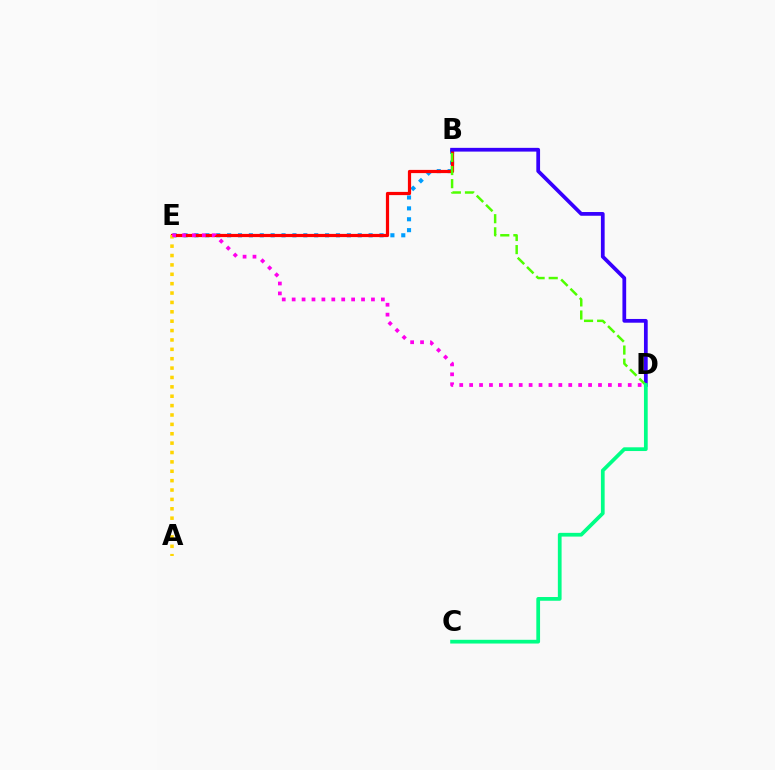{('B', 'E'): [{'color': '#009eff', 'line_style': 'dotted', 'thickness': 2.96}, {'color': '#ff0000', 'line_style': 'solid', 'thickness': 2.31}], ('B', 'D'): [{'color': '#3700ff', 'line_style': 'solid', 'thickness': 2.69}, {'color': '#4fff00', 'line_style': 'dashed', 'thickness': 1.78}], ('A', 'E'): [{'color': '#ffd500', 'line_style': 'dotted', 'thickness': 2.55}], ('C', 'D'): [{'color': '#00ff86', 'line_style': 'solid', 'thickness': 2.69}], ('D', 'E'): [{'color': '#ff00ed', 'line_style': 'dotted', 'thickness': 2.69}]}